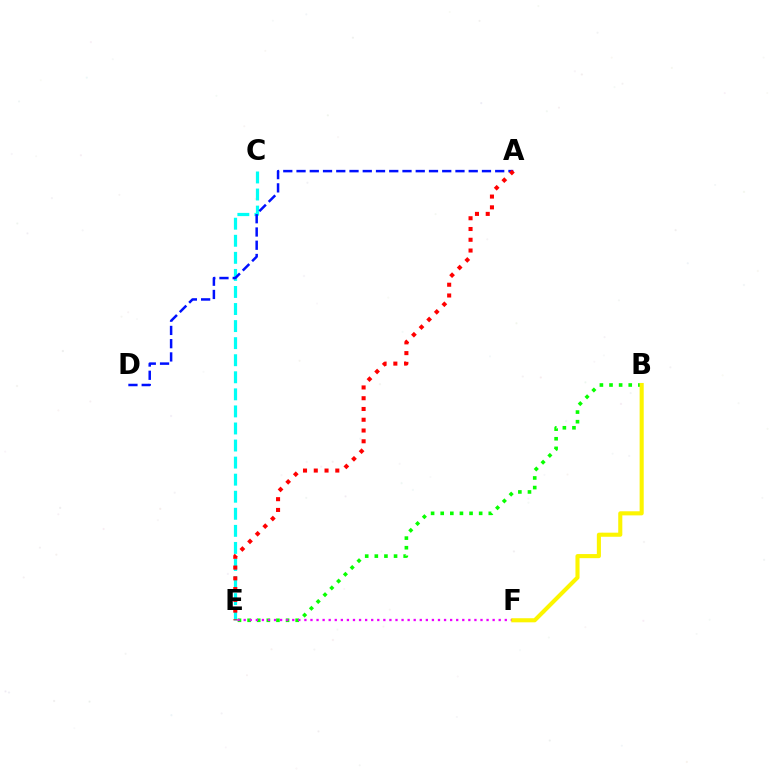{('C', 'E'): [{'color': '#00fff6', 'line_style': 'dashed', 'thickness': 2.32}], ('B', 'E'): [{'color': '#08ff00', 'line_style': 'dotted', 'thickness': 2.61}], ('E', 'F'): [{'color': '#ee00ff', 'line_style': 'dotted', 'thickness': 1.65}], ('A', 'D'): [{'color': '#0010ff', 'line_style': 'dashed', 'thickness': 1.8}], ('B', 'F'): [{'color': '#fcf500', 'line_style': 'solid', 'thickness': 2.94}], ('A', 'E'): [{'color': '#ff0000', 'line_style': 'dotted', 'thickness': 2.92}]}